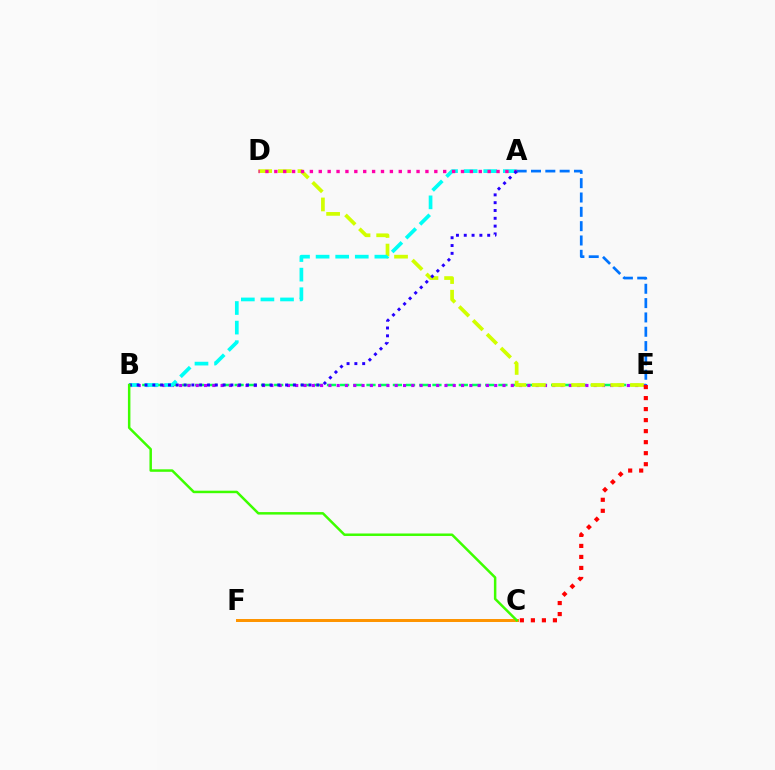{('B', 'E'): [{'color': '#00ff5c', 'line_style': 'dashed', 'thickness': 1.79}, {'color': '#b900ff', 'line_style': 'dotted', 'thickness': 2.25}], ('D', 'E'): [{'color': '#d1ff00', 'line_style': 'dashed', 'thickness': 2.67}], ('A', 'B'): [{'color': '#00fff6', 'line_style': 'dashed', 'thickness': 2.66}, {'color': '#2500ff', 'line_style': 'dotted', 'thickness': 2.12}], ('C', 'F'): [{'color': '#ff9400', 'line_style': 'solid', 'thickness': 2.15}], ('A', 'D'): [{'color': '#ff00ac', 'line_style': 'dotted', 'thickness': 2.42}], ('A', 'E'): [{'color': '#0074ff', 'line_style': 'dashed', 'thickness': 1.95}], ('C', 'E'): [{'color': '#ff0000', 'line_style': 'dotted', 'thickness': 2.99}], ('B', 'C'): [{'color': '#3dff00', 'line_style': 'solid', 'thickness': 1.79}]}